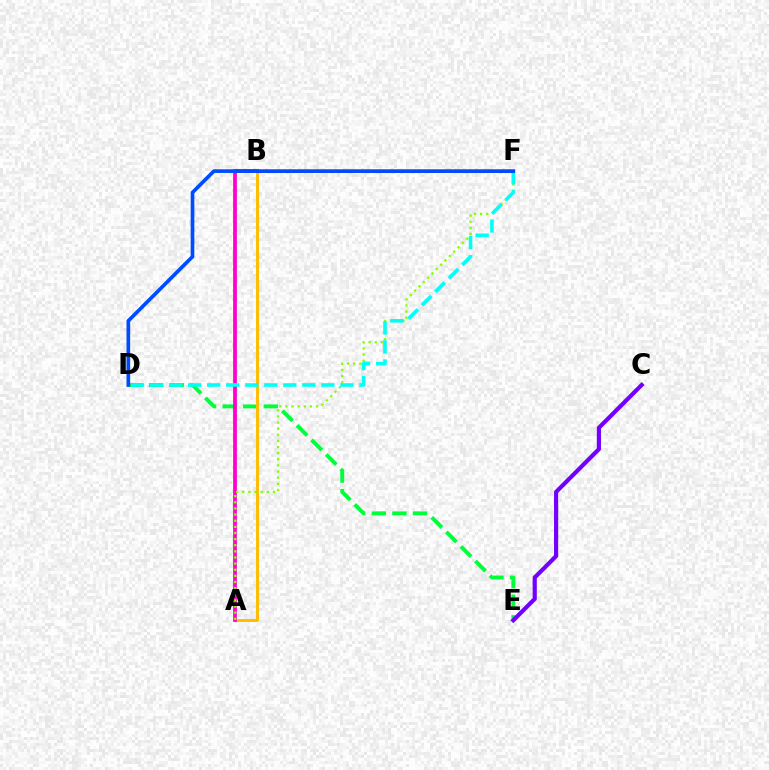{('D', 'E'): [{'color': '#00ff39', 'line_style': 'dashed', 'thickness': 2.8}], ('A', 'B'): [{'color': '#ffbd00', 'line_style': 'solid', 'thickness': 2.11}, {'color': '#ff00cf', 'line_style': 'solid', 'thickness': 2.7}], ('A', 'F'): [{'color': '#84ff00', 'line_style': 'dotted', 'thickness': 1.67}], ('C', 'E'): [{'color': '#7200ff', 'line_style': 'solid', 'thickness': 2.99}], ('B', 'F'): [{'color': '#ff0000', 'line_style': 'solid', 'thickness': 1.92}], ('D', 'F'): [{'color': '#00fff6', 'line_style': 'dashed', 'thickness': 2.59}, {'color': '#004bff', 'line_style': 'solid', 'thickness': 2.65}]}